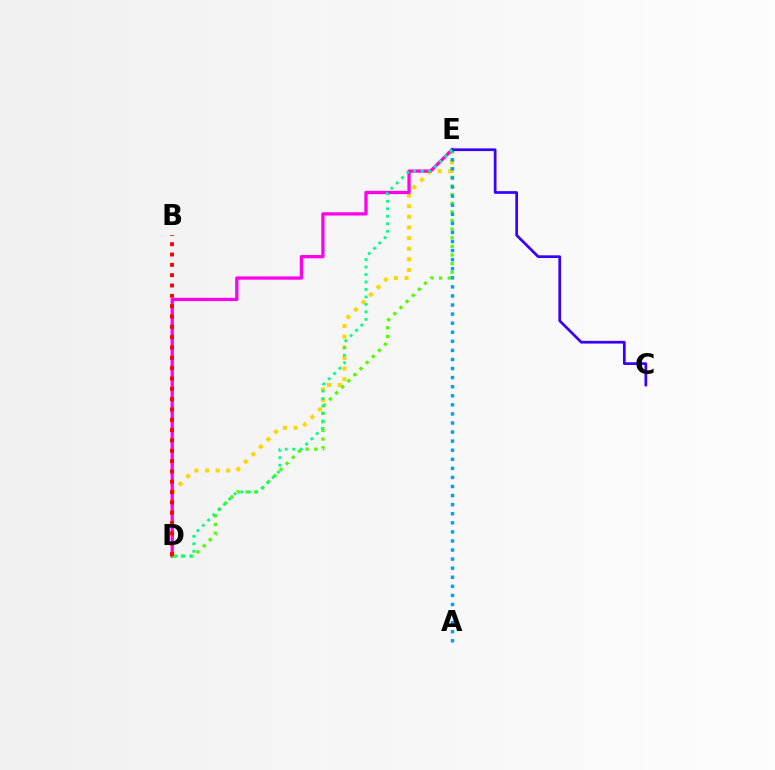{('D', 'E'): [{'color': '#ffd500', 'line_style': 'dotted', 'thickness': 2.89}, {'color': '#ff00ed', 'line_style': 'solid', 'thickness': 2.36}, {'color': '#4fff00', 'line_style': 'dotted', 'thickness': 2.35}, {'color': '#00ff86', 'line_style': 'dotted', 'thickness': 2.03}], ('A', 'E'): [{'color': '#009eff', 'line_style': 'dotted', 'thickness': 2.47}], ('C', 'E'): [{'color': '#3700ff', 'line_style': 'solid', 'thickness': 1.95}], ('B', 'D'): [{'color': '#ff0000', 'line_style': 'dotted', 'thickness': 2.81}]}